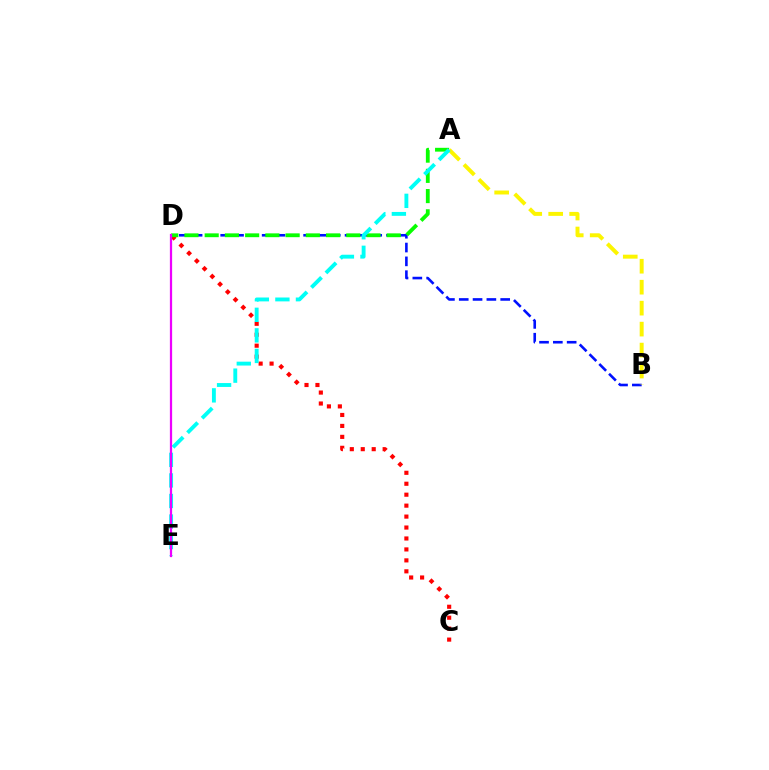{('B', 'D'): [{'color': '#0010ff', 'line_style': 'dashed', 'thickness': 1.88}], ('C', 'D'): [{'color': '#ff0000', 'line_style': 'dotted', 'thickness': 2.97}], ('A', 'D'): [{'color': '#08ff00', 'line_style': 'dashed', 'thickness': 2.75}], ('A', 'B'): [{'color': '#fcf500', 'line_style': 'dashed', 'thickness': 2.85}], ('A', 'E'): [{'color': '#00fff6', 'line_style': 'dashed', 'thickness': 2.79}], ('D', 'E'): [{'color': '#ee00ff', 'line_style': 'solid', 'thickness': 1.61}]}